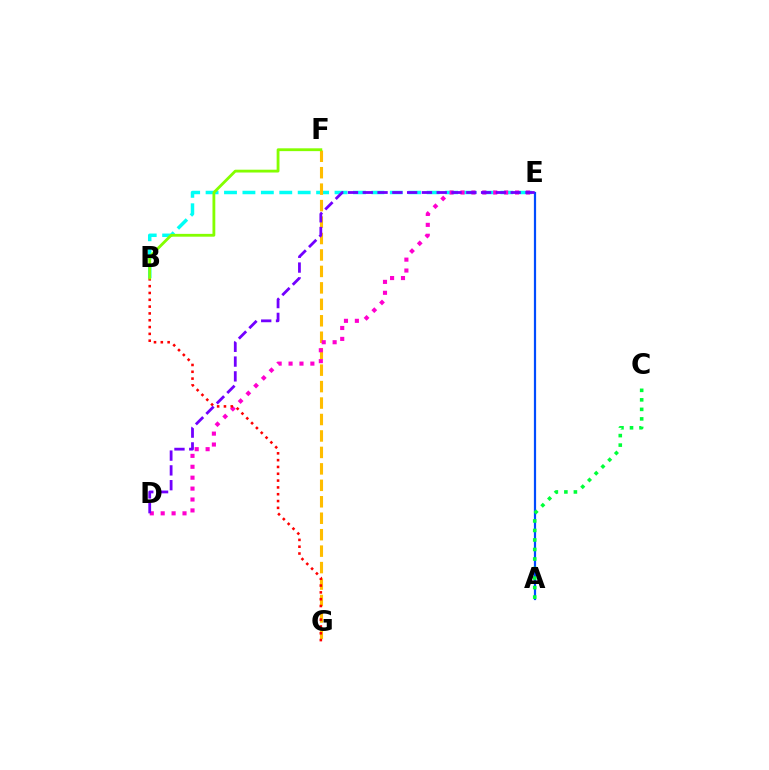{('B', 'E'): [{'color': '#00fff6', 'line_style': 'dashed', 'thickness': 2.5}], ('F', 'G'): [{'color': '#ffbd00', 'line_style': 'dashed', 'thickness': 2.24}], ('D', 'E'): [{'color': '#ff00cf', 'line_style': 'dotted', 'thickness': 2.96}, {'color': '#7200ff', 'line_style': 'dashed', 'thickness': 2.01}], ('A', 'E'): [{'color': '#004bff', 'line_style': 'solid', 'thickness': 1.59}], ('A', 'C'): [{'color': '#00ff39', 'line_style': 'dotted', 'thickness': 2.59}], ('B', 'G'): [{'color': '#ff0000', 'line_style': 'dotted', 'thickness': 1.85}], ('B', 'F'): [{'color': '#84ff00', 'line_style': 'solid', 'thickness': 2.03}]}